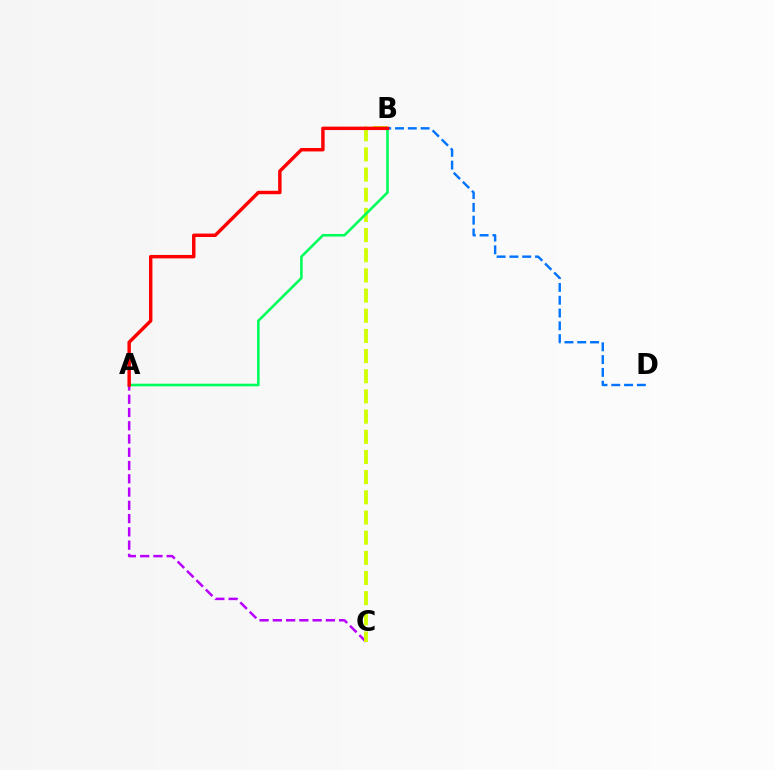{('B', 'D'): [{'color': '#0074ff', 'line_style': 'dashed', 'thickness': 1.74}], ('A', 'C'): [{'color': '#b900ff', 'line_style': 'dashed', 'thickness': 1.8}], ('B', 'C'): [{'color': '#d1ff00', 'line_style': 'dashed', 'thickness': 2.74}], ('A', 'B'): [{'color': '#00ff5c', 'line_style': 'solid', 'thickness': 1.87}, {'color': '#ff0000', 'line_style': 'solid', 'thickness': 2.47}]}